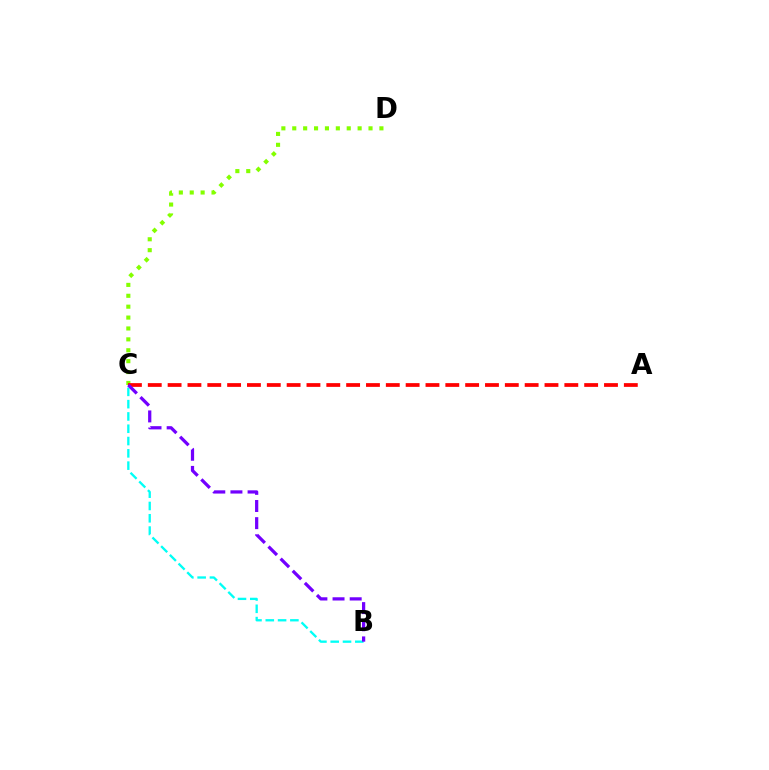{('C', 'D'): [{'color': '#84ff00', 'line_style': 'dotted', 'thickness': 2.96}], ('A', 'C'): [{'color': '#ff0000', 'line_style': 'dashed', 'thickness': 2.69}], ('B', 'C'): [{'color': '#00fff6', 'line_style': 'dashed', 'thickness': 1.67}, {'color': '#7200ff', 'line_style': 'dashed', 'thickness': 2.33}]}